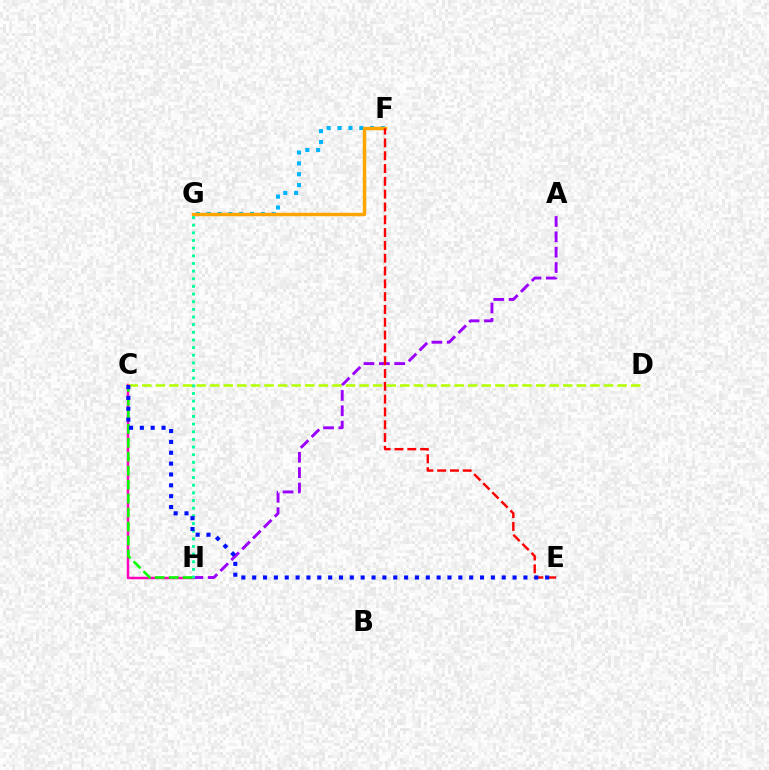{('A', 'H'): [{'color': '#9b00ff', 'line_style': 'dashed', 'thickness': 2.09}], ('C', 'H'): [{'color': '#ff00bd', 'line_style': 'solid', 'thickness': 1.79}, {'color': '#08ff00', 'line_style': 'dashed', 'thickness': 1.9}], ('F', 'G'): [{'color': '#00b5ff', 'line_style': 'dotted', 'thickness': 2.95}, {'color': '#ffa500', 'line_style': 'solid', 'thickness': 2.48}], ('E', 'F'): [{'color': '#ff0000', 'line_style': 'dashed', 'thickness': 1.74}], ('G', 'H'): [{'color': '#00ff9d', 'line_style': 'dotted', 'thickness': 2.08}], ('C', 'D'): [{'color': '#b3ff00', 'line_style': 'dashed', 'thickness': 1.84}], ('C', 'E'): [{'color': '#0010ff', 'line_style': 'dotted', 'thickness': 2.95}]}